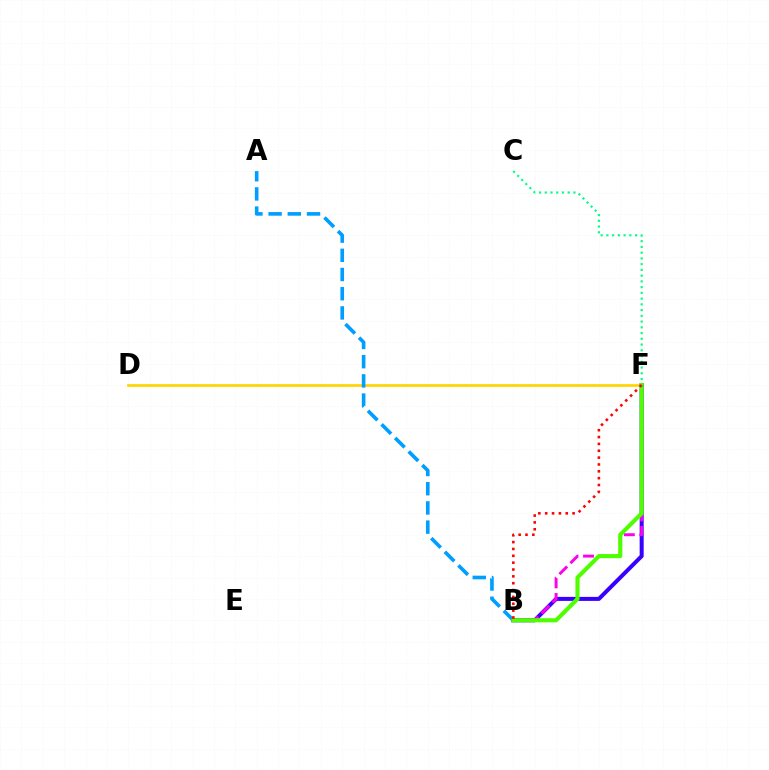{('D', 'F'): [{'color': '#ffd500', 'line_style': 'solid', 'thickness': 1.94}], ('A', 'B'): [{'color': '#009eff', 'line_style': 'dashed', 'thickness': 2.61}], ('C', 'F'): [{'color': '#00ff86', 'line_style': 'dotted', 'thickness': 1.56}], ('B', 'F'): [{'color': '#3700ff', 'line_style': 'solid', 'thickness': 2.89}, {'color': '#ff00ed', 'line_style': 'dashed', 'thickness': 2.11}, {'color': '#4fff00', 'line_style': 'solid', 'thickness': 2.96}, {'color': '#ff0000', 'line_style': 'dotted', 'thickness': 1.86}]}